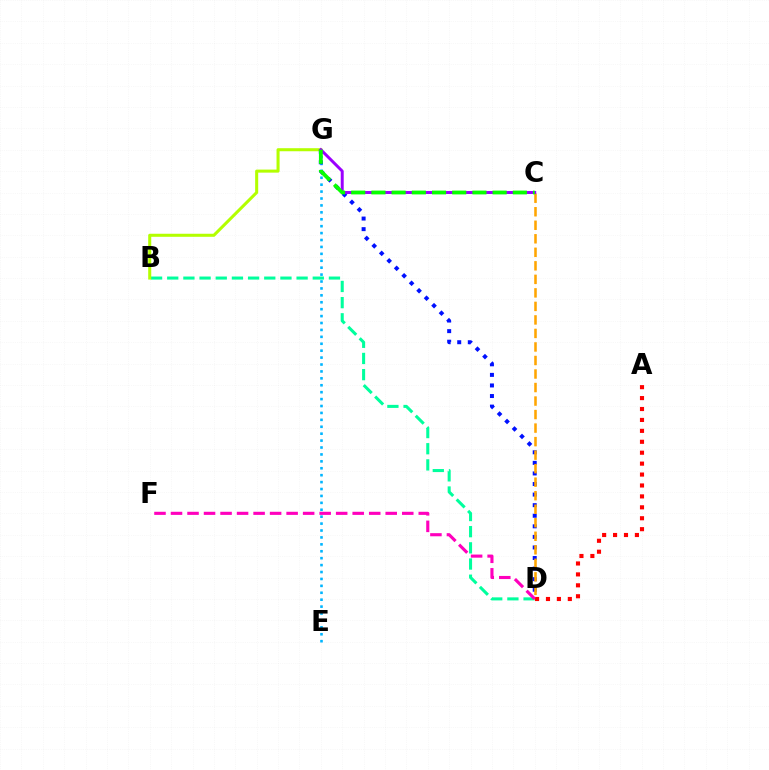{('E', 'G'): [{'color': '#00b5ff', 'line_style': 'dotted', 'thickness': 1.88}], ('B', 'D'): [{'color': '#00ff9d', 'line_style': 'dashed', 'thickness': 2.2}], ('B', 'G'): [{'color': '#b3ff00', 'line_style': 'solid', 'thickness': 2.19}], ('D', 'G'): [{'color': '#0010ff', 'line_style': 'dotted', 'thickness': 2.87}], ('C', 'D'): [{'color': '#ffa500', 'line_style': 'dashed', 'thickness': 1.84}], ('C', 'G'): [{'color': '#9b00ff', 'line_style': 'solid', 'thickness': 2.13}, {'color': '#08ff00', 'line_style': 'dashed', 'thickness': 2.74}], ('A', 'D'): [{'color': '#ff0000', 'line_style': 'dotted', 'thickness': 2.97}], ('D', 'F'): [{'color': '#ff00bd', 'line_style': 'dashed', 'thickness': 2.24}]}